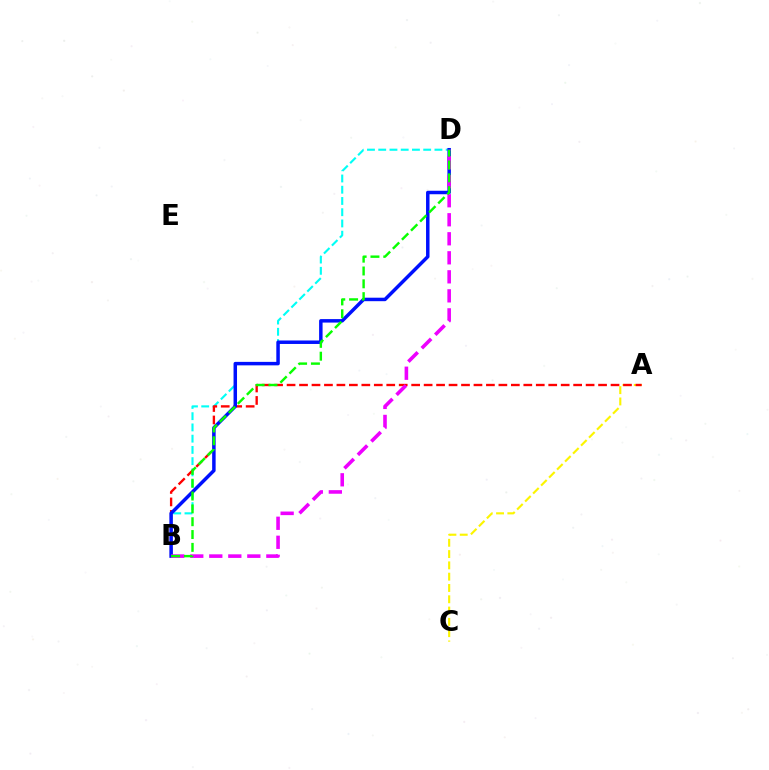{('B', 'D'): [{'color': '#00fff6', 'line_style': 'dashed', 'thickness': 1.53}, {'color': '#0010ff', 'line_style': 'solid', 'thickness': 2.51}, {'color': '#ee00ff', 'line_style': 'dashed', 'thickness': 2.58}, {'color': '#08ff00', 'line_style': 'dashed', 'thickness': 1.74}], ('A', 'C'): [{'color': '#fcf500', 'line_style': 'dashed', 'thickness': 1.53}], ('A', 'B'): [{'color': '#ff0000', 'line_style': 'dashed', 'thickness': 1.69}]}